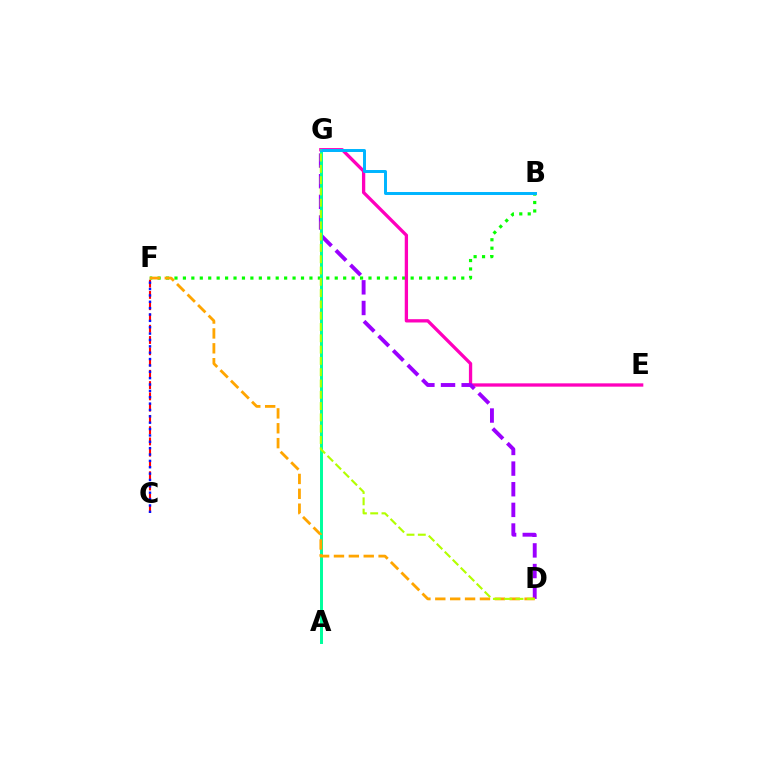{('C', 'F'): [{'color': '#ff0000', 'line_style': 'dashed', 'thickness': 1.53}, {'color': '#0010ff', 'line_style': 'dotted', 'thickness': 1.73}], ('B', 'F'): [{'color': '#08ff00', 'line_style': 'dotted', 'thickness': 2.29}], ('E', 'G'): [{'color': '#ff00bd', 'line_style': 'solid', 'thickness': 2.38}], ('D', 'G'): [{'color': '#9b00ff', 'line_style': 'dashed', 'thickness': 2.8}, {'color': '#b3ff00', 'line_style': 'dashed', 'thickness': 1.53}], ('A', 'G'): [{'color': '#00ff9d', 'line_style': 'solid', 'thickness': 2.14}], ('D', 'F'): [{'color': '#ffa500', 'line_style': 'dashed', 'thickness': 2.02}], ('B', 'G'): [{'color': '#00b5ff', 'line_style': 'solid', 'thickness': 2.13}]}